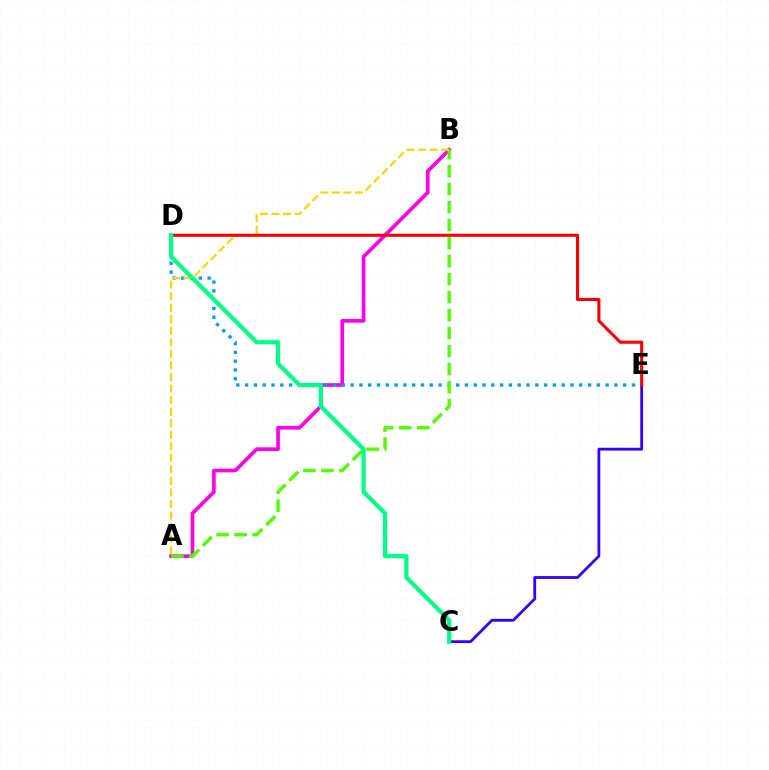{('A', 'B'): [{'color': '#ff00ed', 'line_style': 'solid', 'thickness': 2.63}, {'color': '#4fff00', 'line_style': 'dashed', 'thickness': 2.45}, {'color': '#ffd500', 'line_style': 'dashed', 'thickness': 1.57}], ('D', 'E'): [{'color': '#009eff', 'line_style': 'dotted', 'thickness': 2.39}, {'color': '#ff0000', 'line_style': 'solid', 'thickness': 2.22}], ('C', 'E'): [{'color': '#3700ff', 'line_style': 'solid', 'thickness': 2.02}], ('C', 'D'): [{'color': '#00ff86', 'line_style': 'solid', 'thickness': 2.98}]}